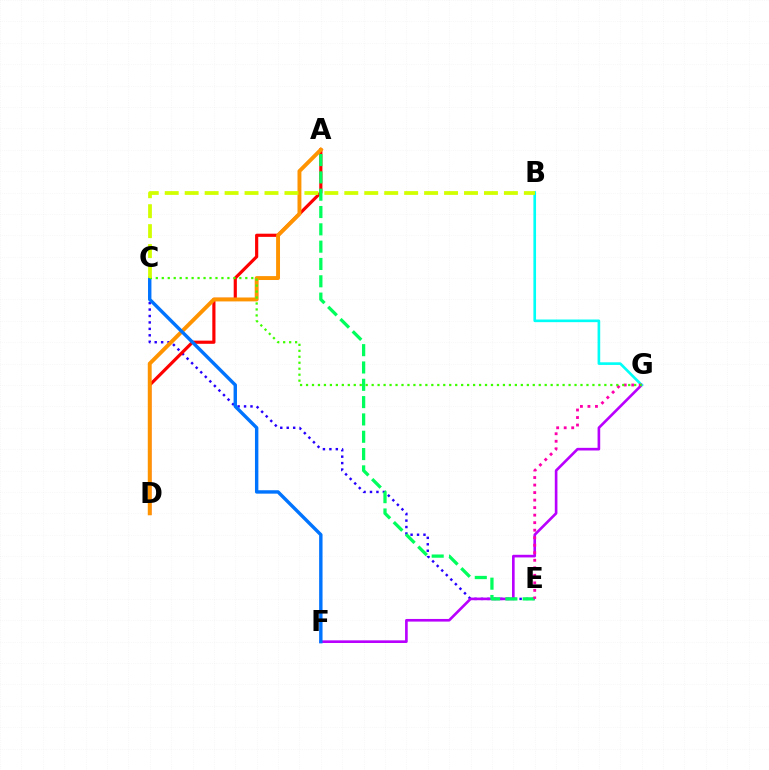{('C', 'E'): [{'color': '#2500ff', 'line_style': 'dotted', 'thickness': 1.75}], ('A', 'D'): [{'color': '#ff0000', 'line_style': 'solid', 'thickness': 2.28}, {'color': '#ff9400', 'line_style': 'solid', 'thickness': 2.81}], ('F', 'G'): [{'color': '#b900ff', 'line_style': 'solid', 'thickness': 1.9}], ('A', 'E'): [{'color': '#00ff5c', 'line_style': 'dashed', 'thickness': 2.35}], ('C', 'F'): [{'color': '#0074ff', 'line_style': 'solid', 'thickness': 2.45}], ('B', 'G'): [{'color': '#00fff6', 'line_style': 'solid', 'thickness': 1.91}], ('E', 'G'): [{'color': '#ff00ac', 'line_style': 'dotted', 'thickness': 2.04}], ('C', 'G'): [{'color': '#3dff00', 'line_style': 'dotted', 'thickness': 1.62}], ('B', 'C'): [{'color': '#d1ff00', 'line_style': 'dashed', 'thickness': 2.71}]}